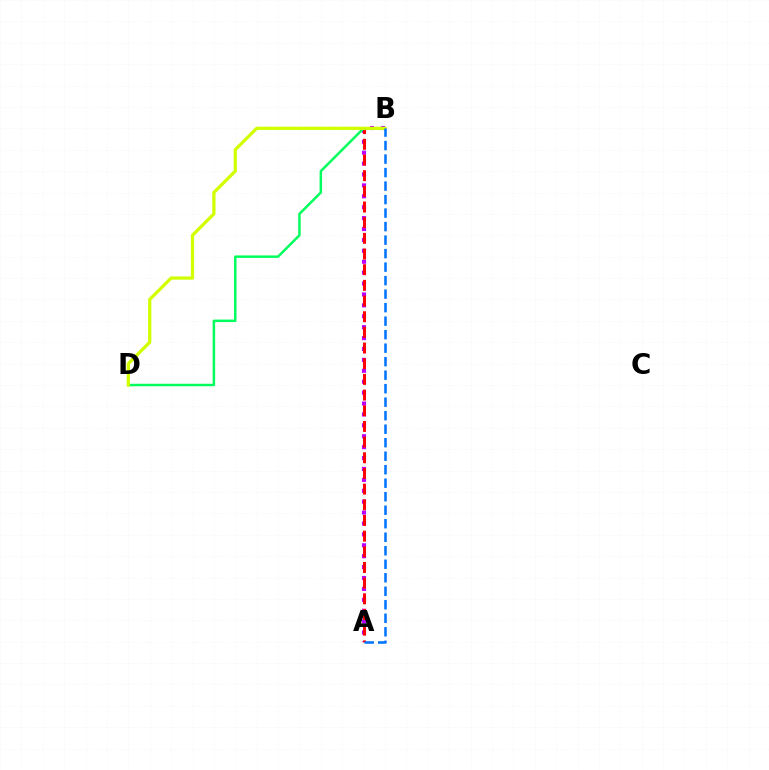{('A', 'B'): [{'color': '#b900ff', 'line_style': 'dotted', 'thickness': 2.96}, {'color': '#ff0000', 'line_style': 'dashed', 'thickness': 2.13}, {'color': '#0074ff', 'line_style': 'dashed', 'thickness': 1.83}], ('B', 'D'): [{'color': '#00ff5c', 'line_style': 'solid', 'thickness': 1.79}, {'color': '#d1ff00', 'line_style': 'solid', 'thickness': 2.34}]}